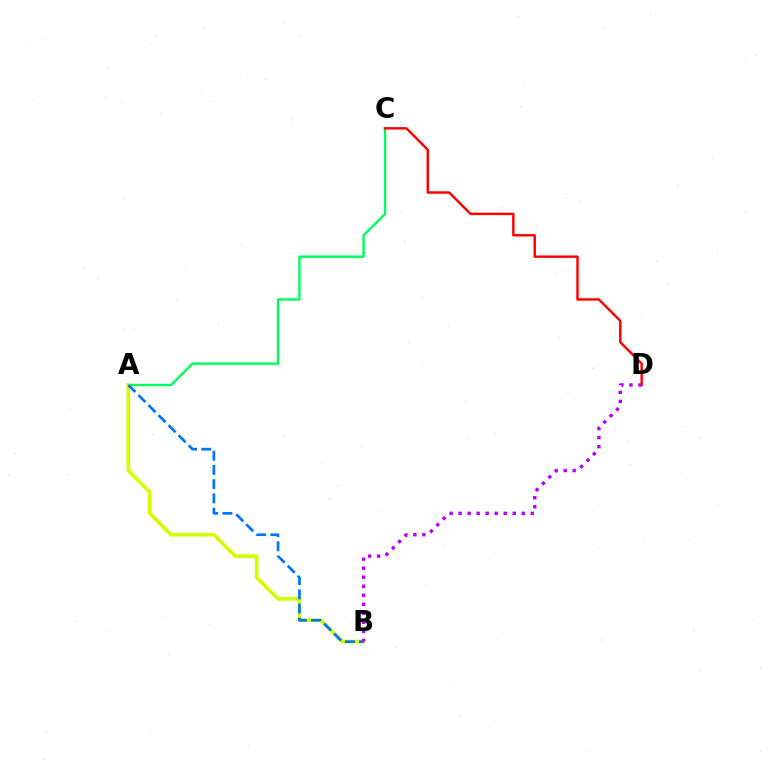{('A', 'C'): [{'color': '#00ff5c', 'line_style': 'solid', 'thickness': 1.74}], ('A', 'B'): [{'color': '#d1ff00', 'line_style': 'solid', 'thickness': 2.63}, {'color': '#0074ff', 'line_style': 'dashed', 'thickness': 1.93}], ('C', 'D'): [{'color': '#ff0000', 'line_style': 'solid', 'thickness': 1.75}], ('B', 'D'): [{'color': '#b900ff', 'line_style': 'dotted', 'thickness': 2.45}]}